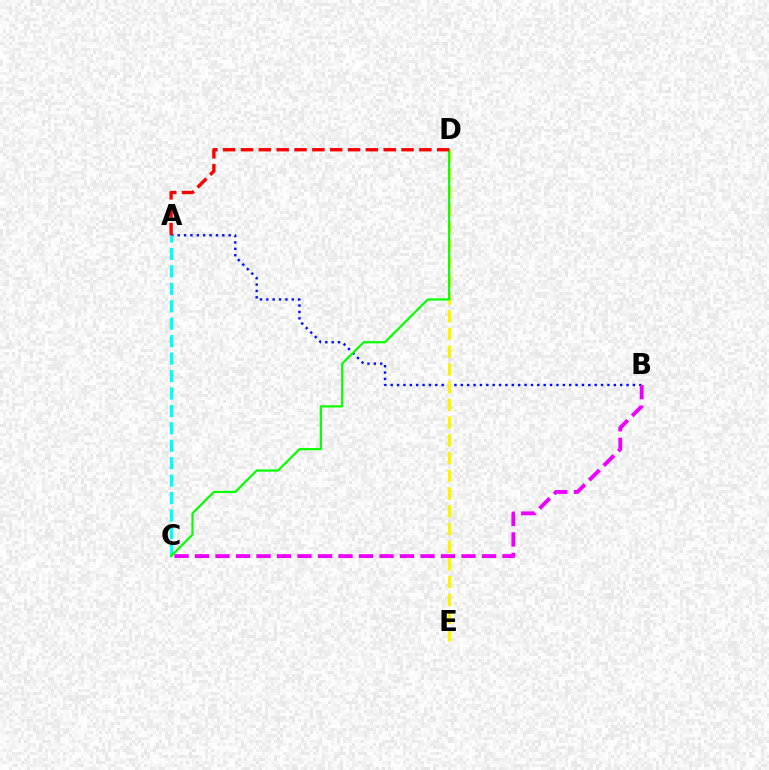{('A', 'B'): [{'color': '#0010ff', 'line_style': 'dotted', 'thickness': 1.73}], ('A', 'C'): [{'color': '#00fff6', 'line_style': 'dashed', 'thickness': 2.37}], ('B', 'C'): [{'color': '#ee00ff', 'line_style': 'dashed', 'thickness': 2.78}], ('D', 'E'): [{'color': '#fcf500', 'line_style': 'dashed', 'thickness': 2.41}], ('C', 'D'): [{'color': '#08ff00', 'line_style': 'solid', 'thickness': 1.59}], ('A', 'D'): [{'color': '#ff0000', 'line_style': 'dashed', 'thickness': 2.42}]}